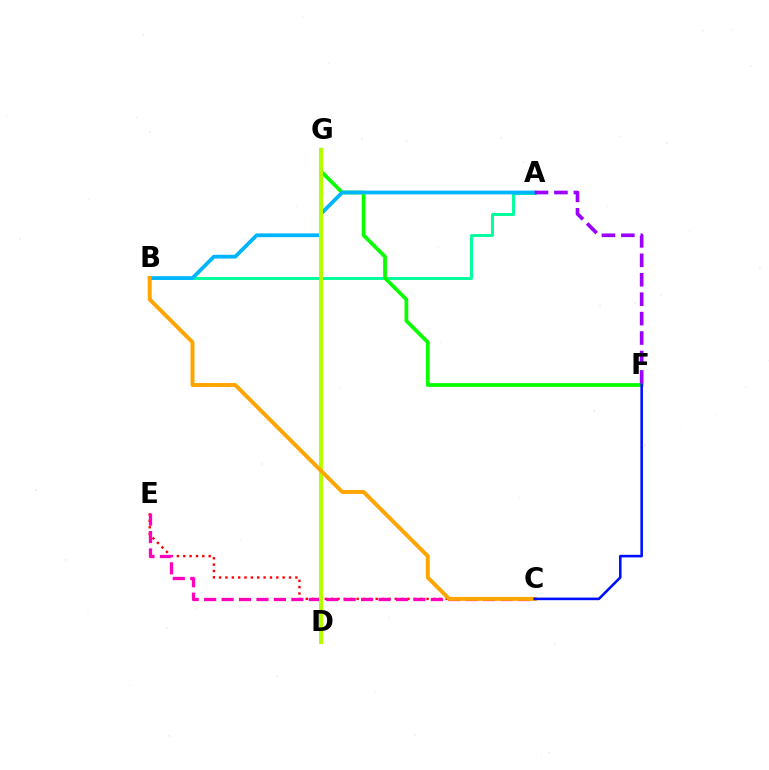{('C', 'E'): [{'color': '#ff0000', 'line_style': 'dotted', 'thickness': 1.73}, {'color': '#ff00bd', 'line_style': 'dashed', 'thickness': 2.37}], ('A', 'B'): [{'color': '#00ff9d', 'line_style': 'solid', 'thickness': 2.12}, {'color': '#00b5ff', 'line_style': 'solid', 'thickness': 2.72}], ('F', 'G'): [{'color': '#08ff00', 'line_style': 'solid', 'thickness': 2.68}], ('D', 'G'): [{'color': '#b3ff00', 'line_style': 'solid', 'thickness': 2.9}], ('B', 'C'): [{'color': '#ffa500', 'line_style': 'solid', 'thickness': 2.84}], ('A', 'F'): [{'color': '#9b00ff', 'line_style': 'dashed', 'thickness': 2.64}], ('C', 'F'): [{'color': '#0010ff', 'line_style': 'solid', 'thickness': 1.87}]}